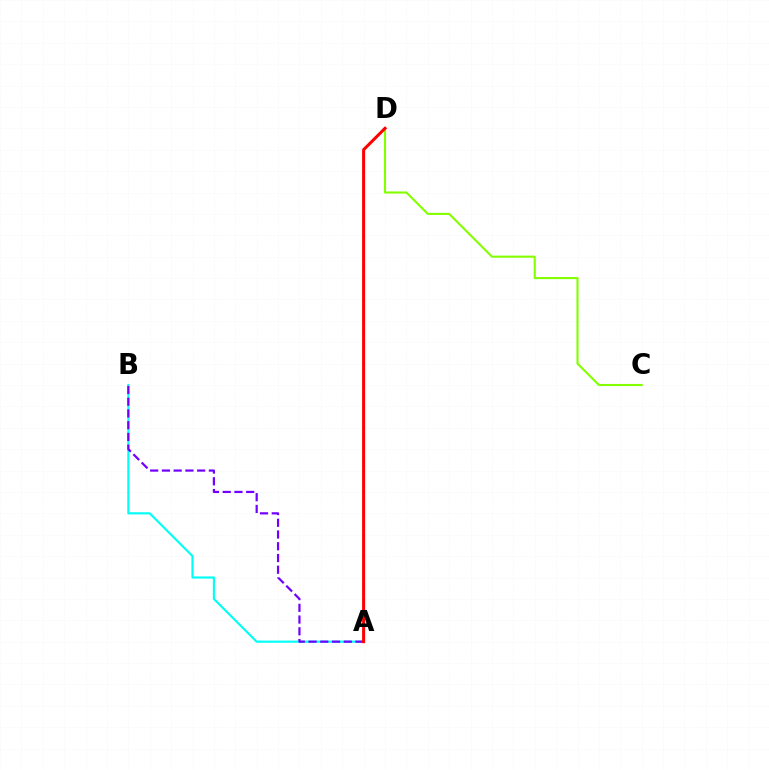{('C', 'D'): [{'color': '#84ff00', 'line_style': 'solid', 'thickness': 1.52}], ('A', 'B'): [{'color': '#00fff6', 'line_style': 'solid', 'thickness': 1.55}, {'color': '#7200ff', 'line_style': 'dashed', 'thickness': 1.59}], ('A', 'D'): [{'color': '#ff0000', 'line_style': 'solid', 'thickness': 2.17}]}